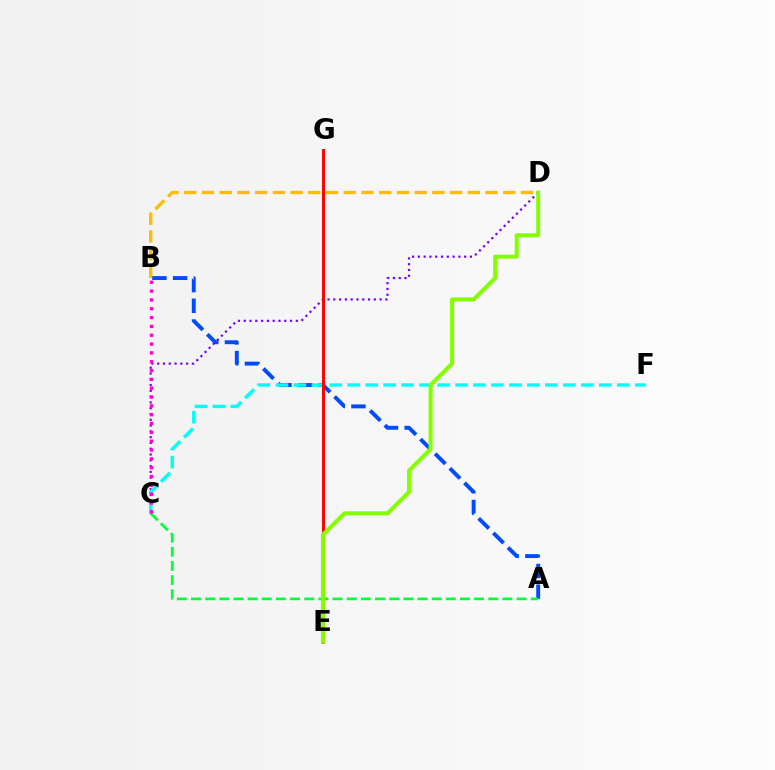{('B', 'D'): [{'color': '#ffbd00', 'line_style': 'dashed', 'thickness': 2.41}], ('A', 'B'): [{'color': '#004bff', 'line_style': 'dashed', 'thickness': 2.81}], ('C', 'D'): [{'color': '#7200ff', 'line_style': 'dotted', 'thickness': 1.57}], ('C', 'F'): [{'color': '#00fff6', 'line_style': 'dashed', 'thickness': 2.44}], ('A', 'C'): [{'color': '#00ff39', 'line_style': 'dashed', 'thickness': 1.92}], ('B', 'C'): [{'color': '#ff00cf', 'line_style': 'dotted', 'thickness': 2.4}], ('E', 'G'): [{'color': '#ff0000', 'line_style': 'solid', 'thickness': 2.12}], ('D', 'E'): [{'color': '#84ff00', 'line_style': 'solid', 'thickness': 2.89}]}